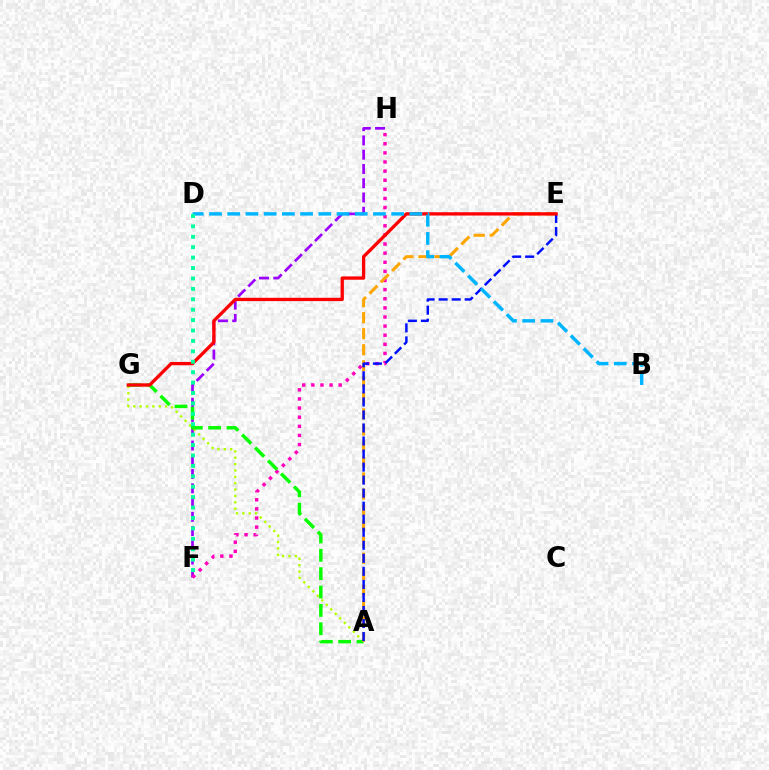{('F', 'H'): [{'color': '#9b00ff', 'line_style': 'dashed', 'thickness': 1.94}, {'color': '#ff00bd', 'line_style': 'dotted', 'thickness': 2.48}], ('A', 'G'): [{'color': '#b3ff00', 'line_style': 'dotted', 'thickness': 1.73}, {'color': '#08ff00', 'line_style': 'dashed', 'thickness': 2.49}], ('A', 'E'): [{'color': '#ffa500', 'line_style': 'dashed', 'thickness': 2.18}, {'color': '#0010ff', 'line_style': 'dashed', 'thickness': 1.77}], ('E', 'G'): [{'color': '#ff0000', 'line_style': 'solid', 'thickness': 2.39}], ('B', 'D'): [{'color': '#00b5ff', 'line_style': 'dashed', 'thickness': 2.47}], ('D', 'F'): [{'color': '#00ff9d', 'line_style': 'dotted', 'thickness': 2.83}]}